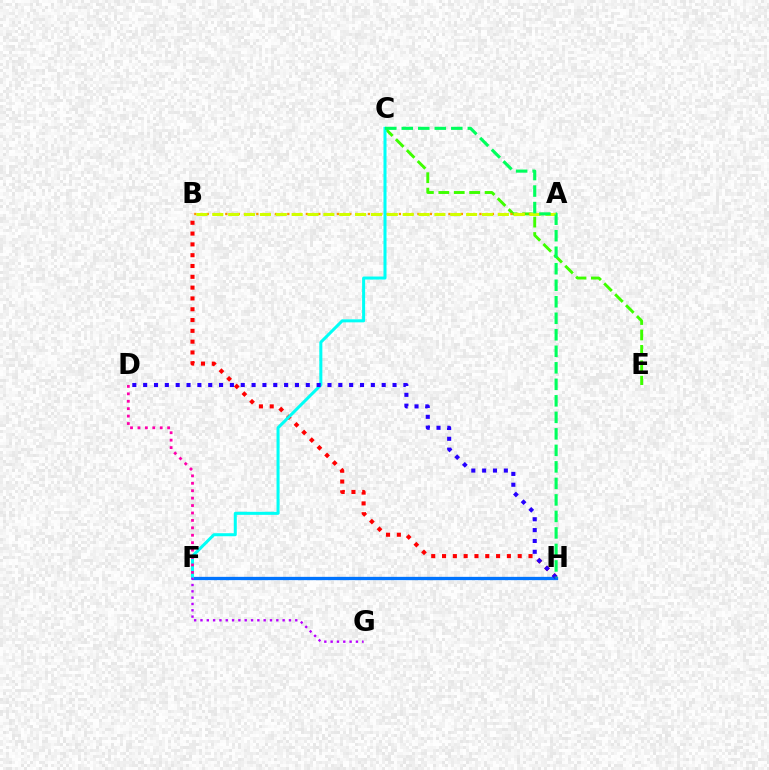{('B', 'H'): [{'color': '#ff0000', 'line_style': 'dotted', 'thickness': 2.94}], ('C', 'E'): [{'color': '#3dff00', 'line_style': 'dashed', 'thickness': 2.1}], ('A', 'B'): [{'color': '#ff9400', 'line_style': 'dotted', 'thickness': 1.68}, {'color': '#d1ff00', 'line_style': 'dashed', 'thickness': 2.16}], ('F', 'H'): [{'color': '#0074ff', 'line_style': 'solid', 'thickness': 2.37}], ('C', 'F'): [{'color': '#00fff6', 'line_style': 'solid', 'thickness': 2.18}], ('F', 'G'): [{'color': '#b900ff', 'line_style': 'dotted', 'thickness': 1.72}], ('D', 'F'): [{'color': '#ff00ac', 'line_style': 'dotted', 'thickness': 2.02}], ('D', 'H'): [{'color': '#2500ff', 'line_style': 'dotted', 'thickness': 2.95}], ('C', 'H'): [{'color': '#00ff5c', 'line_style': 'dashed', 'thickness': 2.24}]}